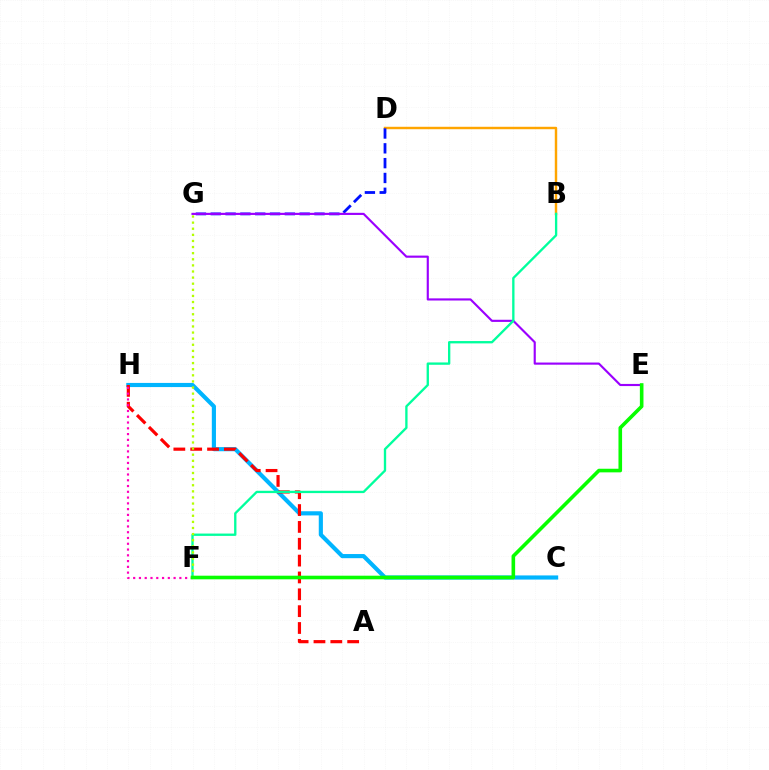{('C', 'H'): [{'color': '#00b5ff', 'line_style': 'solid', 'thickness': 2.98}], ('A', 'H'): [{'color': '#ff0000', 'line_style': 'dashed', 'thickness': 2.29}], ('B', 'D'): [{'color': '#ffa500', 'line_style': 'solid', 'thickness': 1.76}], ('D', 'G'): [{'color': '#0010ff', 'line_style': 'dashed', 'thickness': 2.01}], ('F', 'H'): [{'color': '#ff00bd', 'line_style': 'dotted', 'thickness': 1.57}], ('E', 'G'): [{'color': '#9b00ff', 'line_style': 'solid', 'thickness': 1.54}], ('B', 'F'): [{'color': '#00ff9d', 'line_style': 'solid', 'thickness': 1.68}], ('F', 'G'): [{'color': '#b3ff00', 'line_style': 'dotted', 'thickness': 1.66}], ('E', 'F'): [{'color': '#08ff00', 'line_style': 'solid', 'thickness': 2.6}]}